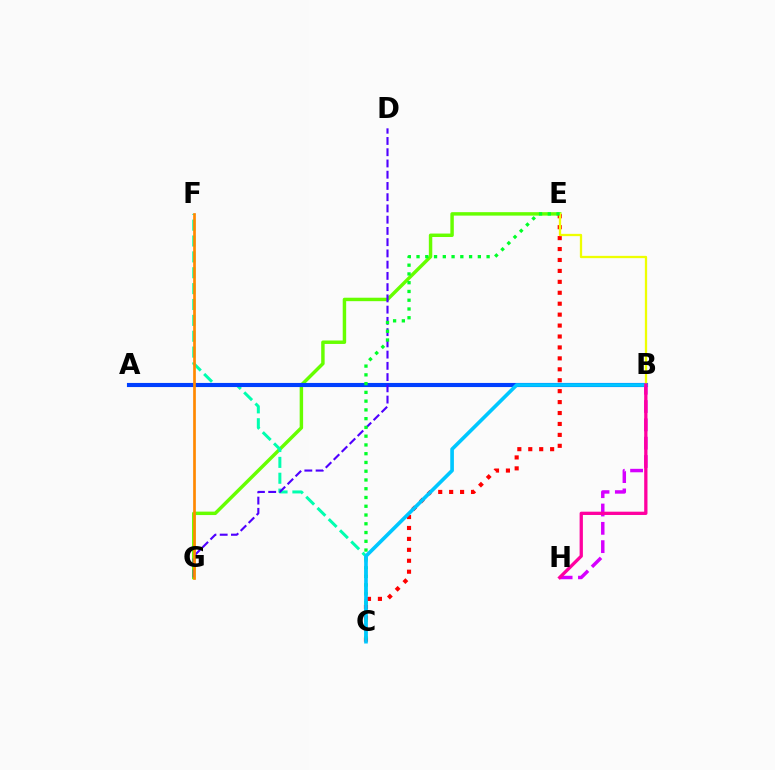{('E', 'G'): [{'color': '#66ff00', 'line_style': 'solid', 'thickness': 2.48}], ('C', 'F'): [{'color': '#00ffaf', 'line_style': 'dashed', 'thickness': 2.16}], ('A', 'B'): [{'color': '#003fff', 'line_style': 'solid', 'thickness': 2.97}], ('D', 'G'): [{'color': '#4f00ff', 'line_style': 'dashed', 'thickness': 1.53}], ('C', 'E'): [{'color': '#ff0000', 'line_style': 'dotted', 'thickness': 2.97}, {'color': '#00ff27', 'line_style': 'dotted', 'thickness': 2.38}], ('B', 'H'): [{'color': '#d600ff', 'line_style': 'dashed', 'thickness': 2.49}, {'color': '#ff00a0', 'line_style': 'solid', 'thickness': 2.37}], ('B', 'E'): [{'color': '#eeff00', 'line_style': 'solid', 'thickness': 1.65}], ('B', 'C'): [{'color': '#00c7ff', 'line_style': 'solid', 'thickness': 2.63}], ('F', 'G'): [{'color': '#ff8800', 'line_style': 'solid', 'thickness': 1.94}]}